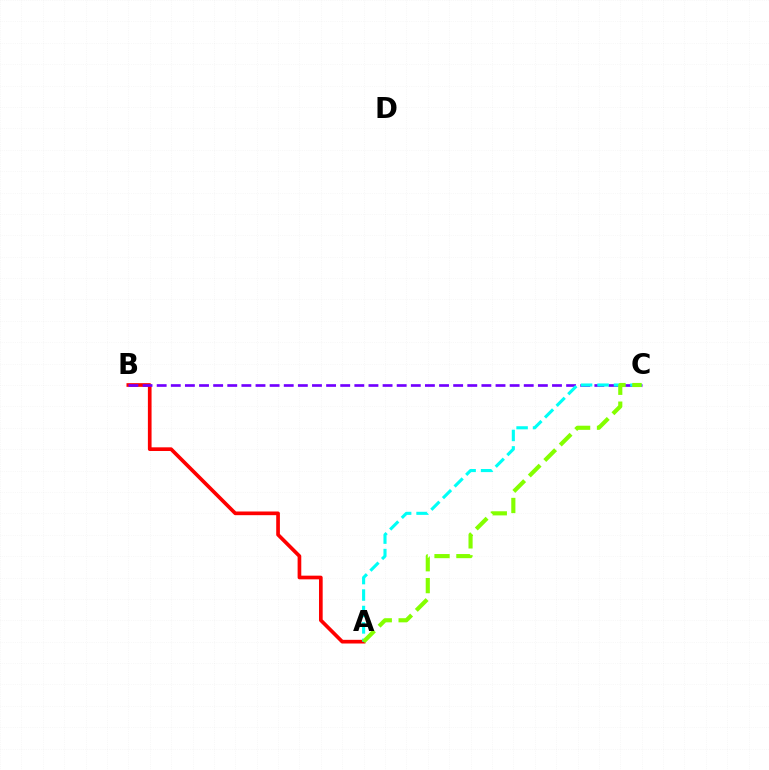{('A', 'B'): [{'color': '#ff0000', 'line_style': 'solid', 'thickness': 2.65}], ('B', 'C'): [{'color': '#7200ff', 'line_style': 'dashed', 'thickness': 1.92}], ('A', 'C'): [{'color': '#00fff6', 'line_style': 'dashed', 'thickness': 2.23}, {'color': '#84ff00', 'line_style': 'dashed', 'thickness': 2.97}]}